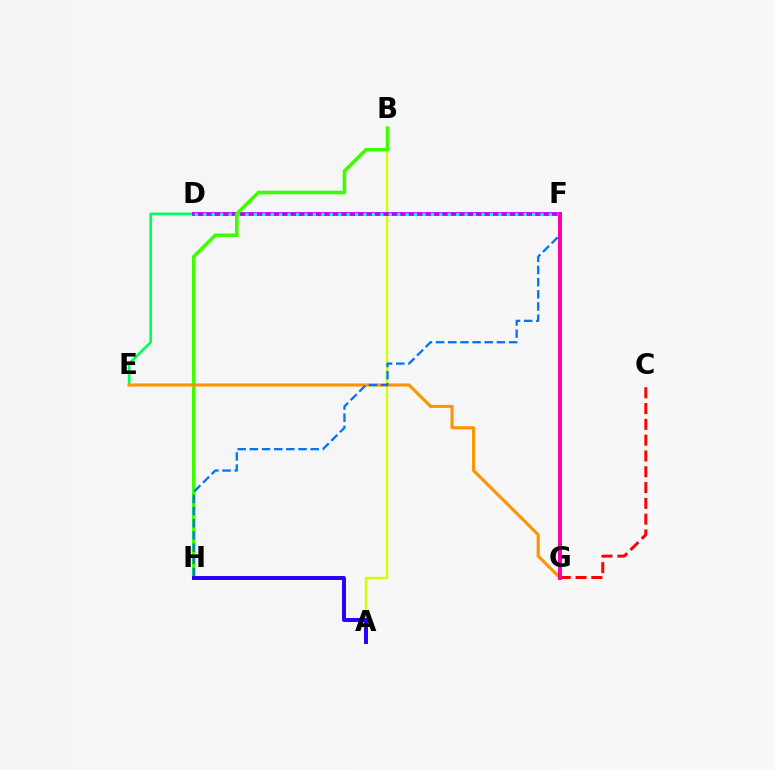{('A', 'B'): [{'color': '#d1ff00', 'line_style': 'solid', 'thickness': 1.72}], ('D', 'E'): [{'color': '#00ff5c', 'line_style': 'solid', 'thickness': 1.92}], ('D', 'F'): [{'color': '#b900ff', 'line_style': 'solid', 'thickness': 2.76}, {'color': '#00fff6', 'line_style': 'dotted', 'thickness': 2.29}], ('B', 'H'): [{'color': '#3dff00', 'line_style': 'solid', 'thickness': 2.57}], ('E', 'G'): [{'color': '#ff9400', 'line_style': 'solid', 'thickness': 2.23}], ('A', 'H'): [{'color': '#2500ff', 'line_style': 'solid', 'thickness': 2.84}], ('F', 'H'): [{'color': '#0074ff', 'line_style': 'dashed', 'thickness': 1.65}], ('C', 'G'): [{'color': '#ff0000', 'line_style': 'dashed', 'thickness': 2.15}], ('F', 'G'): [{'color': '#ff00ac', 'line_style': 'solid', 'thickness': 2.9}]}